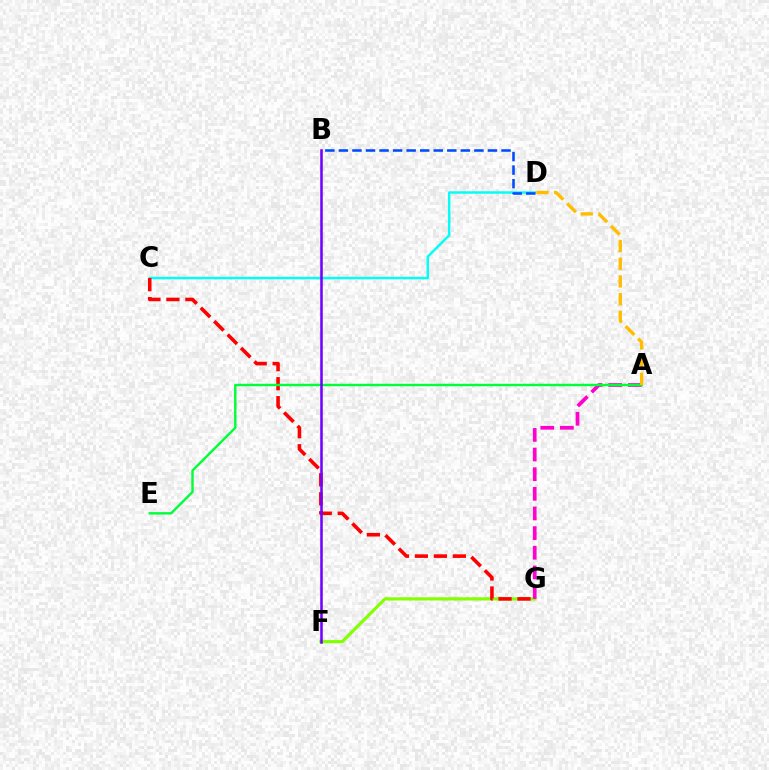{('C', 'D'): [{'color': '#00fff6', 'line_style': 'solid', 'thickness': 1.76}], ('F', 'G'): [{'color': '#84ff00', 'line_style': 'solid', 'thickness': 2.29}], ('A', 'G'): [{'color': '#ff00cf', 'line_style': 'dashed', 'thickness': 2.67}], ('C', 'G'): [{'color': '#ff0000', 'line_style': 'dashed', 'thickness': 2.58}], ('A', 'E'): [{'color': '#00ff39', 'line_style': 'solid', 'thickness': 1.74}], ('B', 'F'): [{'color': '#7200ff', 'line_style': 'solid', 'thickness': 1.83}], ('B', 'D'): [{'color': '#004bff', 'line_style': 'dashed', 'thickness': 1.84}], ('A', 'D'): [{'color': '#ffbd00', 'line_style': 'dashed', 'thickness': 2.41}]}